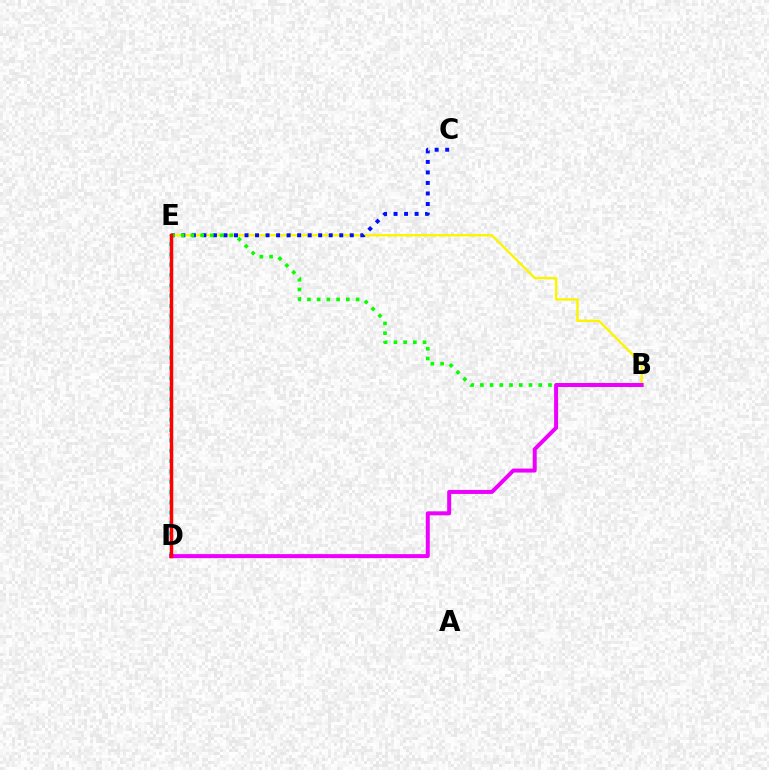{('D', 'E'): [{'color': '#00fff6', 'line_style': 'dotted', 'thickness': 2.81}, {'color': '#ff0000', 'line_style': 'solid', 'thickness': 2.52}], ('B', 'E'): [{'color': '#fcf500', 'line_style': 'solid', 'thickness': 1.72}, {'color': '#08ff00', 'line_style': 'dotted', 'thickness': 2.64}], ('C', 'E'): [{'color': '#0010ff', 'line_style': 'dotted', 'thickness': 2.86}], ('B', 'D'): [{'color': '#ee00ff', 'line_style': 'solid', 'thickness': 2.87}]}